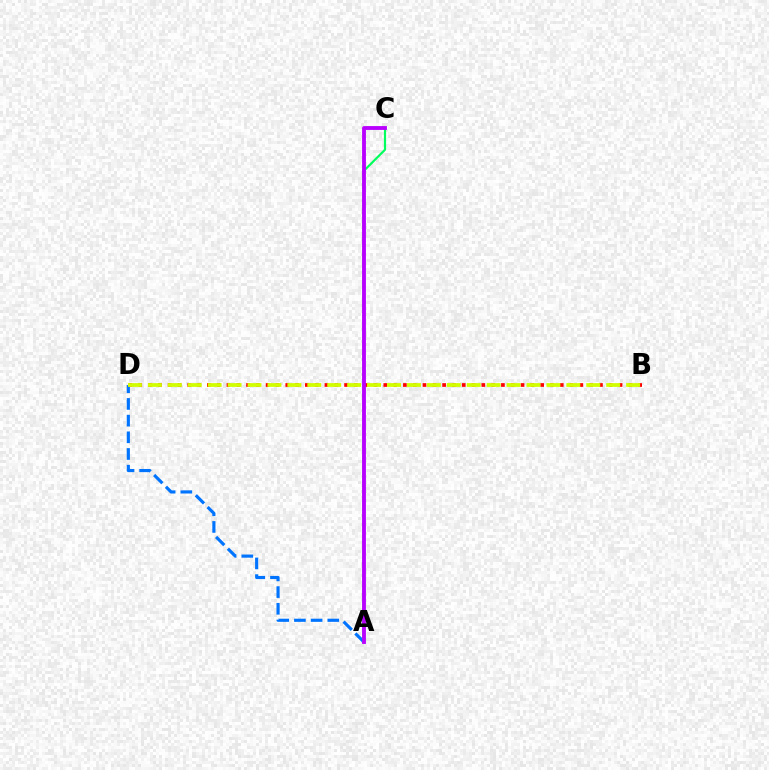{('A', 'D'): [{'color': '#0074ff', 'line_style': 'dashed', 'thickness': 2.27}], ('B', 'D'): [{'color': '#ff0000', 'line_style': 'dotted', 'thickness': 2.66}, {'color': '#d1ff00', 'line_style': 'dashed', 'thickness': 2.71}], ('A', 'C'): [{'color': '#00ff5c', 'line_style': 'solid', 'thickness': 1.57}, {'color': '#b900ff', 'line_style': 'solid', 'thickness': 2.77}]}